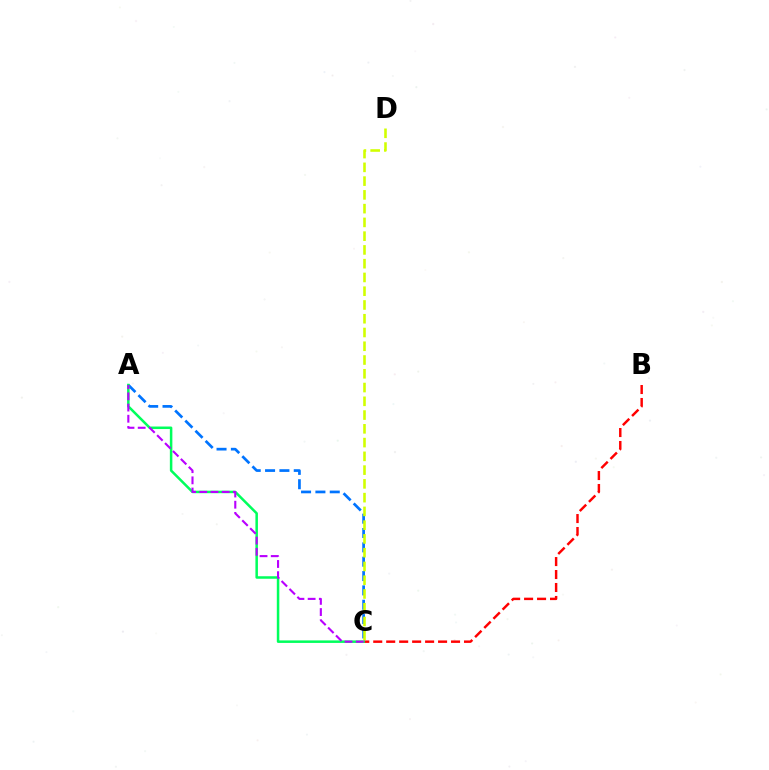{('A', 'C'): [{'color': '#0074ff', 'line_style': 'dashed', 'thickness': 1.95}, {'color': '#00ff5c', 'line_style': 'solid', 'thickness': 1.81}, {'color': '#b900ff', 'line_style': 'dashed', 'thickness': 1.52}], ('B', 'C'): [{'color': '#ff0000', 'line_style': 'dashed', 'thickness': 1.76}], ('C', 'D'): [{'color': '#d1ff00', 'line_style': 'dashed', 'thickness': 1.87}]}